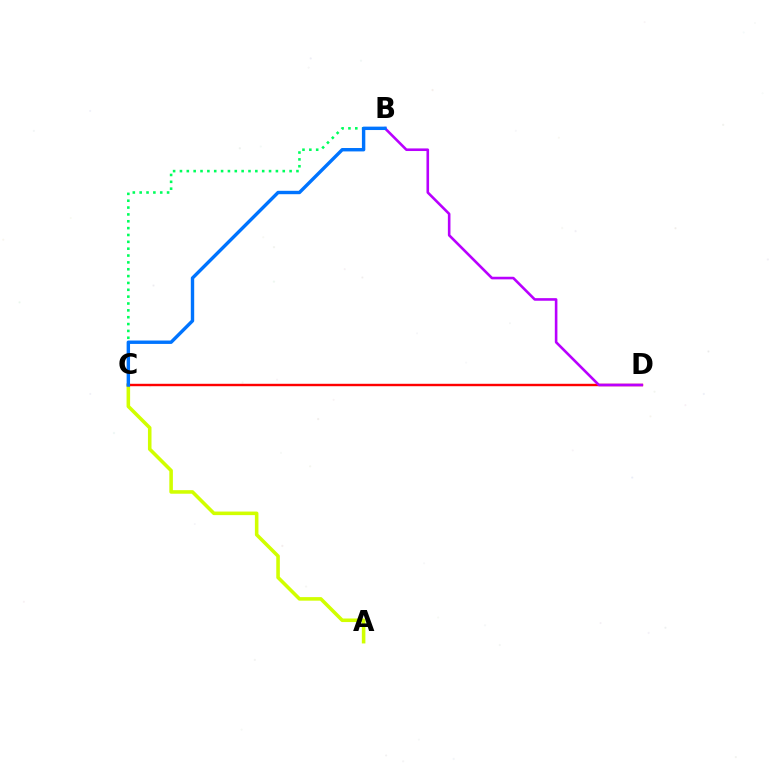{('A', 'C'): [{'color': '#d1ff00', 'line_style': 'solid', 'thickness': 2.56}], ('C', 'D'): [{'color': '#ff0000', 'line_style': 'solid', 'thickness': 1.74}], ('B', 'D'): [{'color': '#b900ff', 'line_style': 'solid', 'thickness': 1.87}], ('B', 'C'): [{'color': '#00ff5c', 'line_style': 'dotted', 'thickness': 1.86}, {'color': '#0074ff', 'line_style': 'solid', 'thickness': 2.45}]}